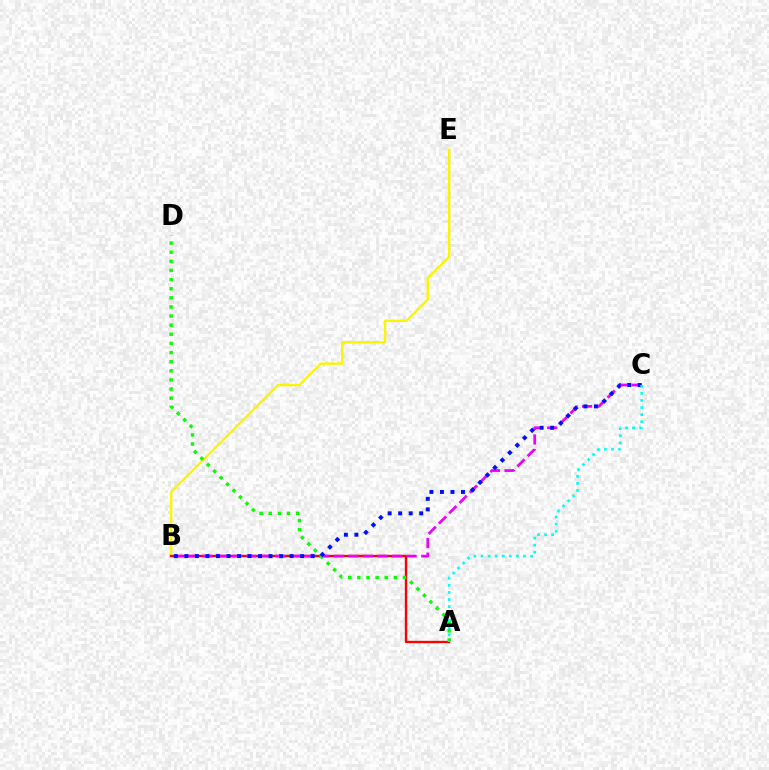{('B', 'E'): [{'color': '#fcf500', 'line_style': 'solid', 'thickness': 1.74}], ('A', 'B'): [{'color': '#ff0000', 'line_style': 'solid', 'thickness': 1.69}], ('B', 'C'): [{'color': '#ee00ff', 'line_style': 'dashed', 'thickness': 1.98}, {'color': '#0010ff', 'line_style': 'dotted', 'thickness': 2.86}], ('A', 'D'): [{'color': '#08ff00', 'line_style': 'dotted', 'thickness': 2.48}], ('A', 'C'): [{'color': '#00fff6', 'line_style': 'dotted', 'thickness': 1.92}]}